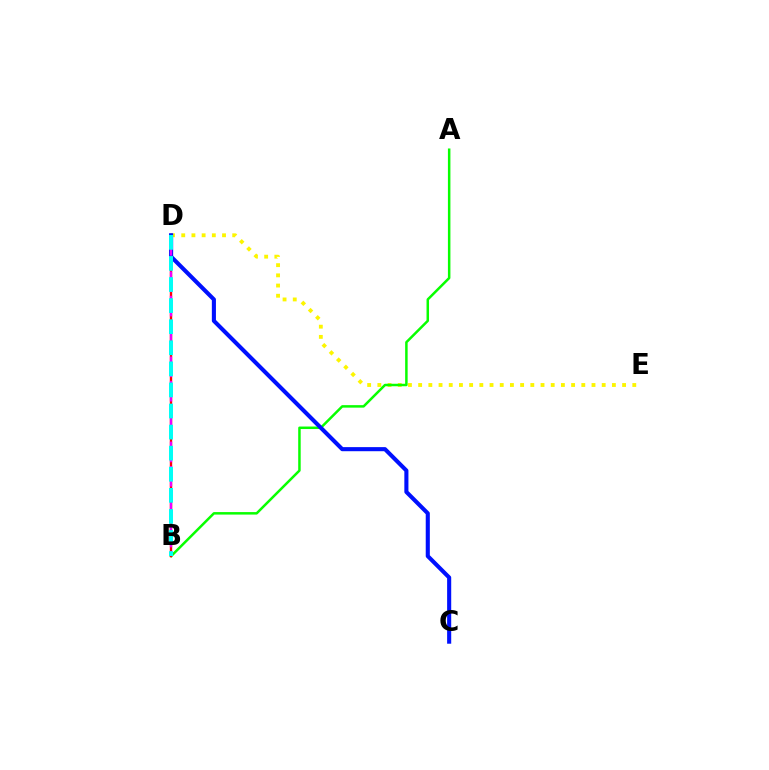{('D', 'E'): [{'color': '#fcf500', 'line_style': 'dotted', 'thickness': 2.77}], ('A', 'B'): [{'color': '#08ff00', 'line_style': 'solid', 'thickness': 1.8}], ('B', 'D'): [{'color': '#ff0000', 'line_style': 'solid', 'thickness': 1.72}, {'color': '#ee00ff', 'line_style': 'dashed', 'thickness': 1.65}, {'color': '#00fff6', 'line_style': 'dashed', 'thickness': 2.86}], ('C', 'D'): [{'color': '#0010ff', 'line_style': 'solid', 'thickness': 2.95}]}